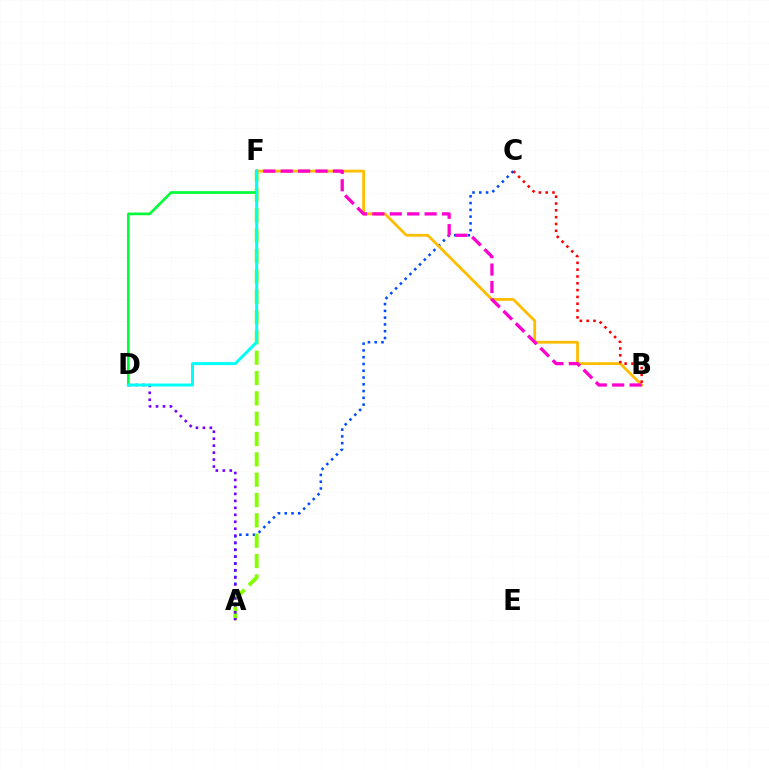{('A', 'C'): [{'color': '#004bff', 'line_style': 'dotted', 'thickness': 1.84}], ('A', 'F'): [{'color': '#84ff00', 'line_style': 'dashed', 'thickness': 2.76}], ('B', 'F'): [{'color': '#ffbd00', 'line_style': 'solid', 'thickness': 2.01}, {'color': '#ff00cf', 'line_style': 'dashed', 'thickness': 2.37}], ('A', 'D'): [{'color': '#7200ff', 'line_style': 'dotted', 'thickness': 1.89}], ('D', 'F'): [{'color': '#00ff39', 'line_style': 'solid', 'thickness': 1.94}, {'color': '#00fff6', 'line_style': 'solid', 'thickness': 2.14}], ('B', 'C'): [{'color': '#ff0000', 'line_style': 'dotted', 'thickness': 1.85}]}